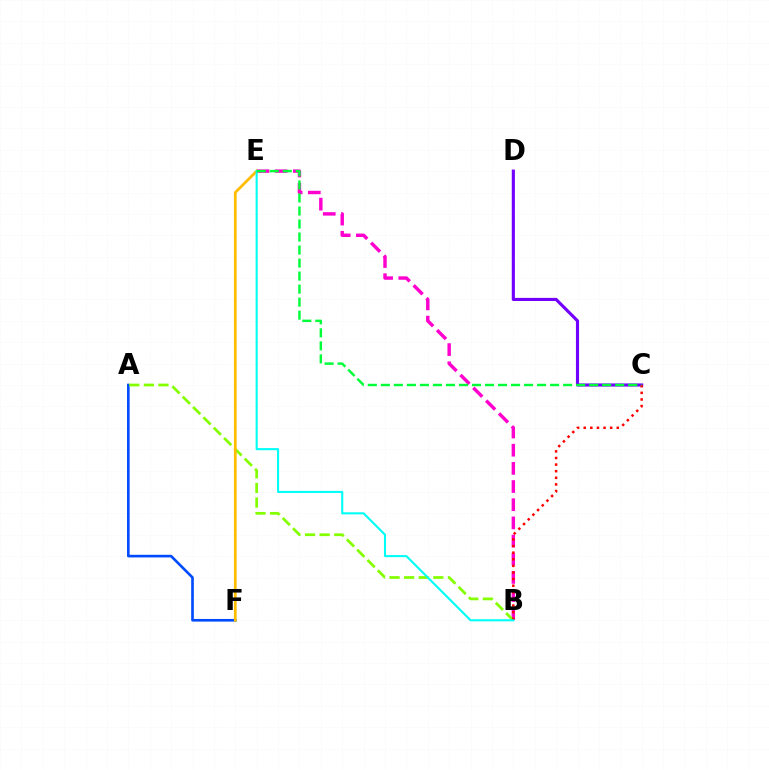{('B', 'E'): [{'color': '#ff00cf', 'line_style': 'dashed', 'thickness': 2.47}, {'color': '#00fff6', 'line_style': 'solid', 'thickness': 1.52}], ('A', 'F'): [{'color': '#004bff', 'line_style': 'solid', 'thickness': 1.9}], ('A', 'B'): [{'color': '#84ff00', 'line_style': 'dashed', 'thickness': 1.98}], ('C', 'D'): [{'color': '#7200ff', 'line_style': 'solid', 'thickness': 2.25}], ('B', 'C'): [{'color': '#ff0000', 'line_style': 'dotted', 'thickness': 1.8}], ('E', 'F'): [{'color': '#ffbd00', 'line_style': 'solid', 'thickness': 1.98}], ('C', 'E'): [{'color': '#00ff39', 'line_style': 'dashed', 'thickness': 1.77}]}